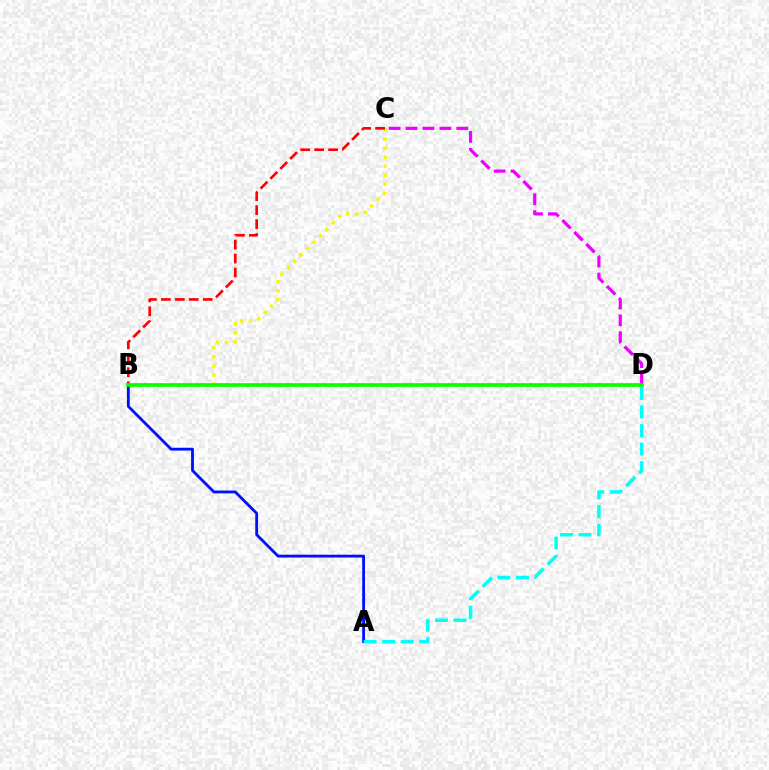{('A', 'B'): [{'color': '#0010ff', 'line_style': 'solid', 'thickness': 2.04}], ('C', 'D'): [{'color': '#ee00ff', 'line_style': 'dashed', 'thickness': 2.3}], ('B', 'C'): [{'color': '#fcf500', 'line_style': 'dotted', 'thickness': 2.46}, {'color': '#ff0000', 'line_style': 'dashed', 'thickness': 1.9}], ('B', 'D'): [{'color': '#08ff00', 'line_style': 'solid', 'thickness': 2.65}], ('A', 'D'): [{'color': '#00fff6', 'line_style': 'dashed', 'thickness': 2.52}]}